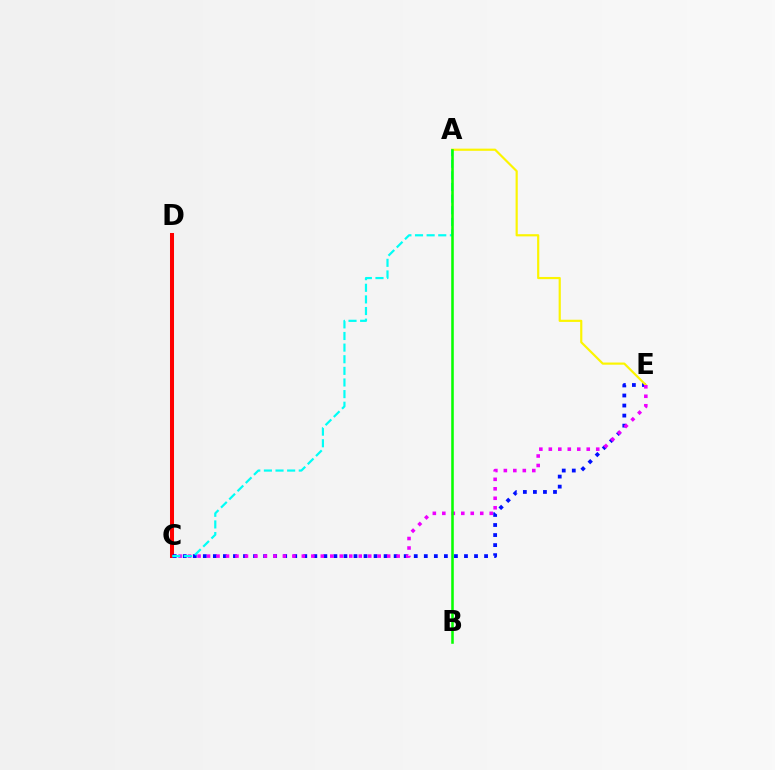{('C', 'D'): [{'color': '#ff0000', 'line_style': 'solid', 'thickness': 2.9}], ('C', 'E'): [{'color': '#0010ff', 'line_style': 'dotted', 'thickness': 2.73}, {'color': '#ee00ff', 'line_style': 'dotted', 'thickness': 2.58}], ('A', 'E'): [{'color': '#fcf500', 'line_style': 'solid', 'thickness': 1.57}], ('A', 'C'): [{'color': '#00fff6', 'line_style': 'dashed', 'thickness': 1.58}], ('A', 'B'): [{'color': '#08ff00', 'line_style': 'solid', 'thickness': 1.85}]}